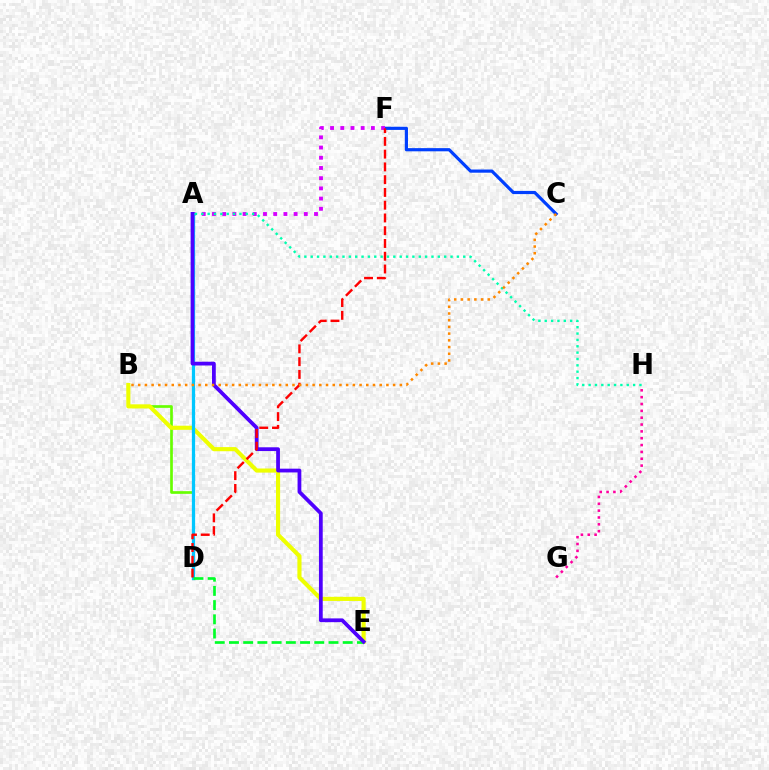{('B', 'D'): [{'color': '#66ff00', 'line_style': 'solid', 'thickness': 1.93}], ('C', 'F'): [{'color': '#003fff', 'line_style': 'solid', 'thickness': 2.29}], ('G', 'H'): [{'color': '#ff00a0', 'line_style': 'dotted', 'thickness': 1.86}], ('A', 'F'): [{'color': '#d600ff', 'line_style': 'dotted', 'thickness': 2.77}], ('B', 'E'): [{'color': '#eeff00', 'line_style': 'solid', 'thickness': 2.97}], ('A', 'D'): [{'color': '#00c7ff', 'line_style': 'solid', 'thickness': 2.35}], ('D', 'E'): [{'color': '#00ff27', 'line_style': 'dashed', 'thickness': 1.93}], ('A', 'E'): [{'color': '#4f00ff', 'line_style': 'solid', 'thickness': 2.71}], ('D', 'F'): [{'color': '#ff0000', 'line_style': 'dashed', 'thickness': 1.73}], ('A', 'H'): [{'color': '#00ffaf', 'line_style': 'dotted', 'thickness': 1.73}], ('B', 'C'): [{'color': '#ff8800', 'line_style': 'dotted', 'thickness': 1.82}]}